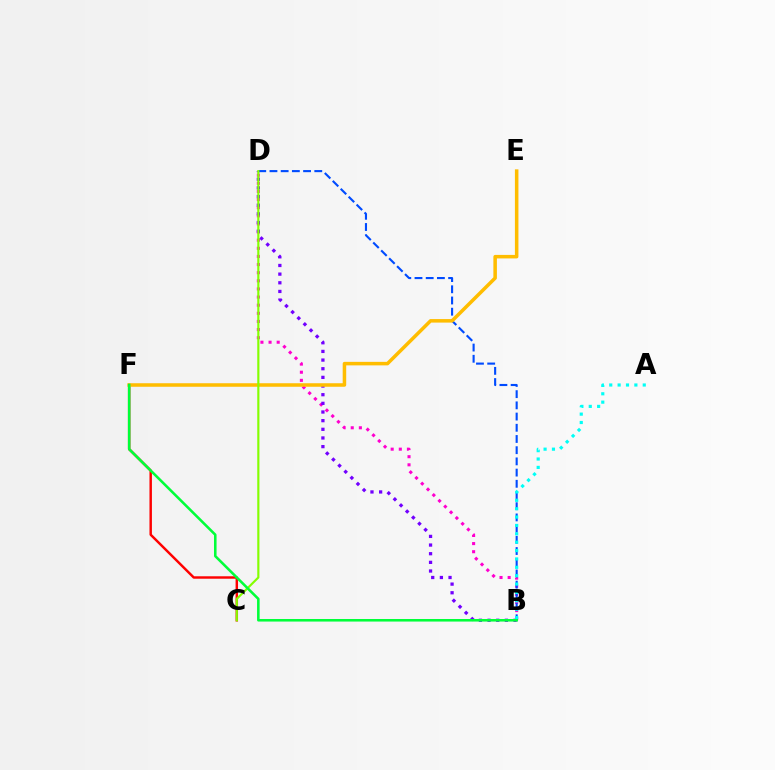{('B', 'D'): [{'color': '#ff00cf', 'line_style': 'dotted', 'thickness': 2.21}, {'color': '#7200ff', 'line_style': 'dotted', 'thickness': 2.35}, {'color': '#004bff', 'line_style': 'dashed', 'thickness': 1.52}], ('C', 'F'): [{'color': '#ff0000', 'line_style': 'solid', 'thickness': 1.76}], ('E', 'F'): [{'color': '#ffbd00', 'line_style': 'solid', 'thickness': 2.53}], ('A', 'B'): [{'color': '#00fff6', 'line_style': 'dotted', 'thickness': 2.28}], ('C', 'D'): [{'color': '#84ff00', 'line_style': 'solid', 'thickness': 1.55}], ('B', 'F'): [{'color': '#00ff39', 'line_style': 'solid', 'thickness': 1.85}]}